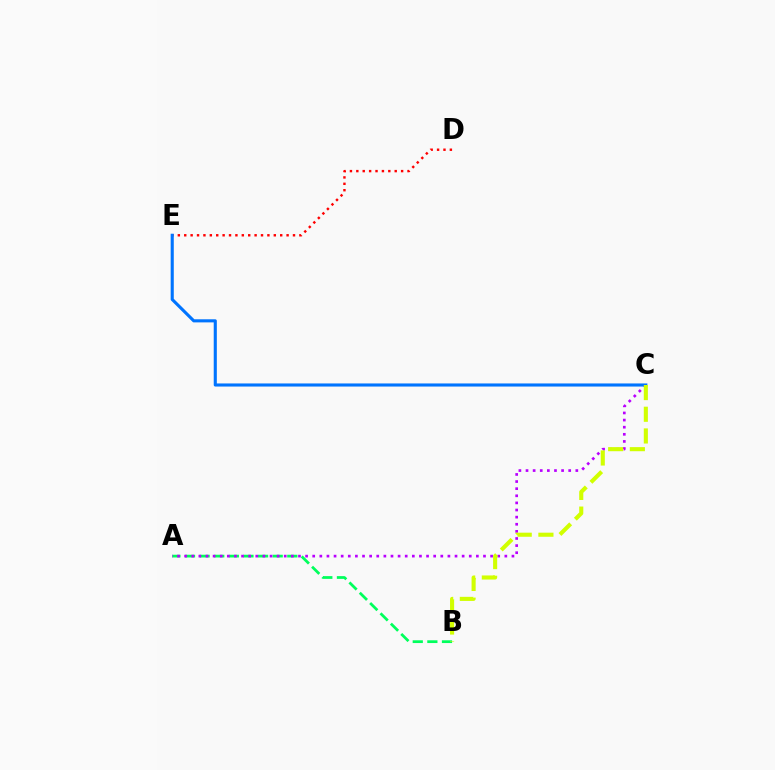{('A', 'B'): [{'color': '#00ff5c', 'line_style': 'dashed', 'thickness': 1.98}], ('D', 'E'): [{'color': '#ff0000', 'line_style': 'dotted', 'thickness': 1.74}], ('A', 'C'): [{'color': '#b900ff', 'line_style': 'dotted', 'thickness': 1.93}], ('C', 'E'): [{'color': '#0074ff', 'line_style': 'solid', 'thickness': 2.23}], ('B', 'C'): [{'color': '#d1ff00', 'line_style': 'dashed', 'thickness': 2.95}]}